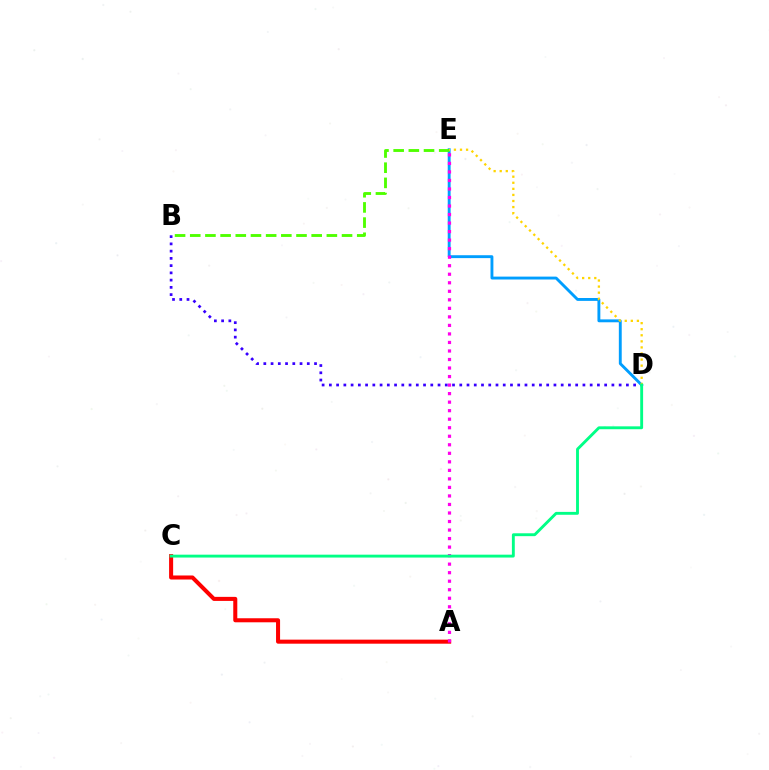{('B', 'D'): [{'color': '#3700ff', 'line_style': 'dotted', 'thickness': 1.97}], ('D', 'E'): [{'color': '#009eff', 'line_style': 'solid', 'thickness': 2.08}, {'color': '#ffd500', 'line_style': 'dotted', 'thickness': 1.65}], ('A', 'C'): [{'color': '#ff0000', 'line_style': 'solid', 'thickness': 2.91}], ('A', 'E'): [{'color': '#ff00ed', 'line_style': 'dotted', 'thickness': 2.32}], ('B', 'E'): [{'color': '#4fff00', 'line_style': 'dashed', 'thickness': 2.06}], ('C', 'D'): [{'color': '#00ff86', 'line_style': 'solid', 'thickness': 2.07}]}